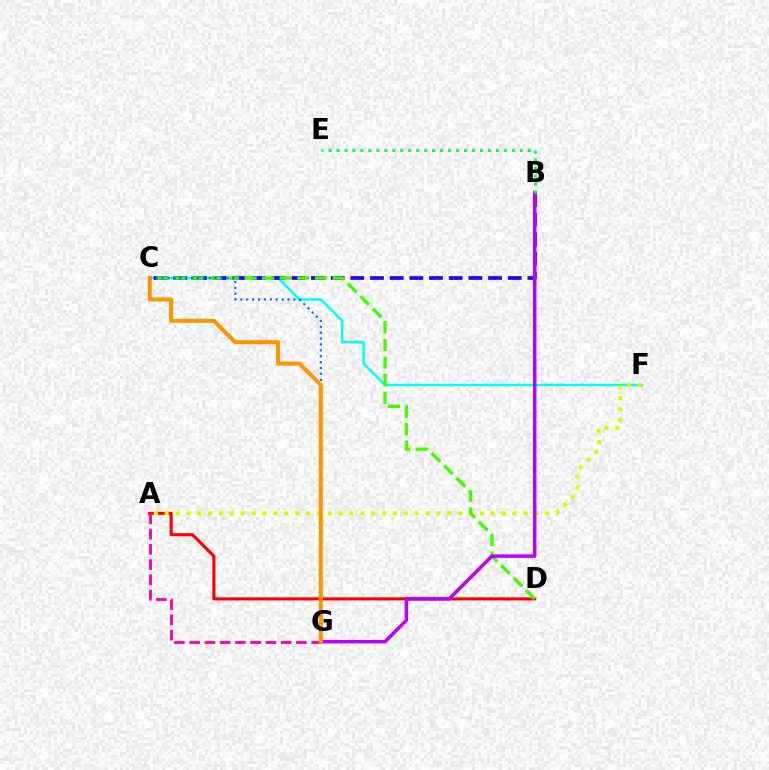{('A', 'D'): [{'color': '#ff0000', 'line_style': 'solid', 'thickness': 2.24}], ('C', 'F'): [{'color': '#00fff6', 'line_style': 'solid', 'thickness': 1.79}], ('A', 'F'): [{'color': '#d1ff00', 'line_style': 'dotted', 'thickness': 2.95}], ('A', 'G'): [{'color': '#ff00ac', 'line_style': 'dashed', 'thickness': 2.07}], ('B', 'C'): [{'color': '#2500ff', 'line_style': 'dashed', 'thickness': 2.67}], ('C', 'D'): [{'color': '#3dff00', 'line_style': 'dashed', 'thickness': 2.39}], ('B', 'G'): [{'color': '#b900ff', 'line_style': 'solid', 'thickness': 2.51}], ('C', 'G'): [{'color': '#0074ff', 'line_style': 'dotted', 'thickness': 1.6}, {'color': '#ff9400', 'line_style': 'solid', 'thickness': 2.92}], ('B', 'E'): [{'color': '#00ff5c', 'line_style': 'dotted', 'thickness': 2.16}]}